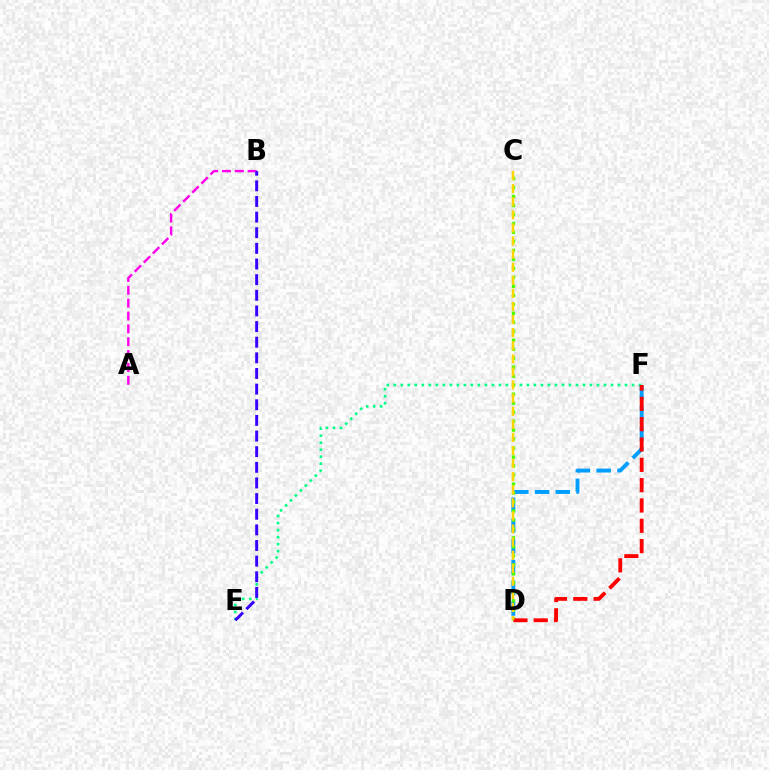{('E', 'F'): [{'color': '#00ff86', 'line_style': 'dotted', 'thickness': 1.9}], ('D', 'F'): [{'color': '#009eff', 'line_style': 'dashed', 'thickness': 2.82}, {'color': '#ff0000', 'line_style': 'dashed', 'thickness': 2.76}], ('C', 'D'): [{'color': '#4fff00', 'line_style': 'dotted', 'thickness': 2.44}, {'color': '#ffd500', 'line_style': 'dashed', 'thickness': 1.78}], ('A', 'B'): [{'color': '#ff00ed', 'line_style': 'dashed', 'thickness': 1.75}], ('B', 'E'): [{'color': '#3700ff', 'line_style': 'dashed', 'thickness': 2.12}]}